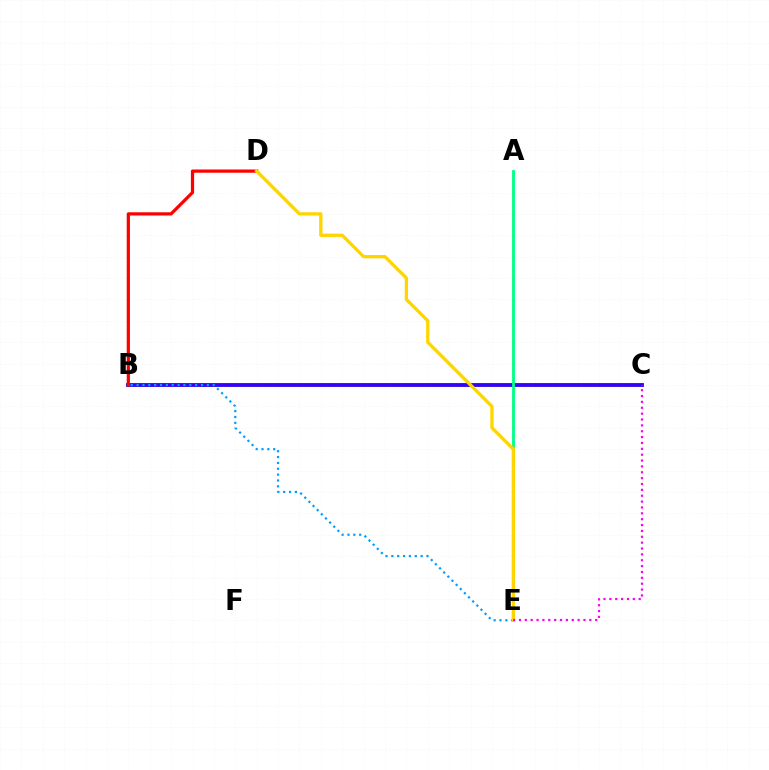{('B', 'C'): [{'color': '#4fff00', 'line_style': 'solid', 'thickness': 2.86}, {'color': '#3700ff', 'line_style': 'solid', 'thickness': 2.71}], ('B', 'D'): [{'color': '#ff0000', 'line_style': 'solid', 'thickness': 2.32}], ('B', 'E'): [{'color': '#009eff', 'line_style': 'dotted', 'thickness': 1.59}], ('A', 'E'): [{'color': '#00ff86', 'line_style': 'solid', 'thickness': 2.04}], ('D', 'E'): [{'color': '#ffd500', 'line_style': 'solid', 'thickness': 2.38}], ('C', 'E'): [{'color': '#ff00ed', 'line_style': 'dotted', 'thickness': 1.59}]}